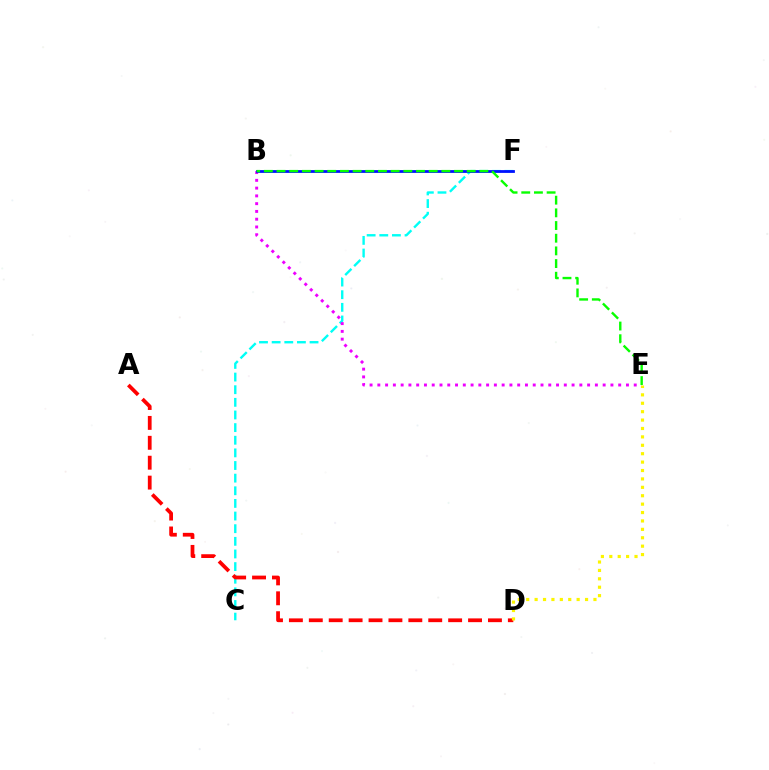{('C', 'F'): [{'color': '#00fff6', 'line_style': 'dashed', 'thickness': 1.72}], ('A', 'D'): [{'color': '#ff0000', 'line_style': 'dashed', 'thickness': 2.7}], ('B', 'E'): [{'color': '#ee00ff', 'line_style': 'dotted', 'thickness': 2.11}, {'color': '#08ff00', 'line_style': 'dashed', 'thickness': 1.72}], ('B', 'F'): [{'color': '#0010ff', 'line_style': 'solid', 'thickness': 2.0}], ('D', 'E'): [{'color': '#fcf500', 'line_style': 'dotted', 'thickness': 2.28}]}